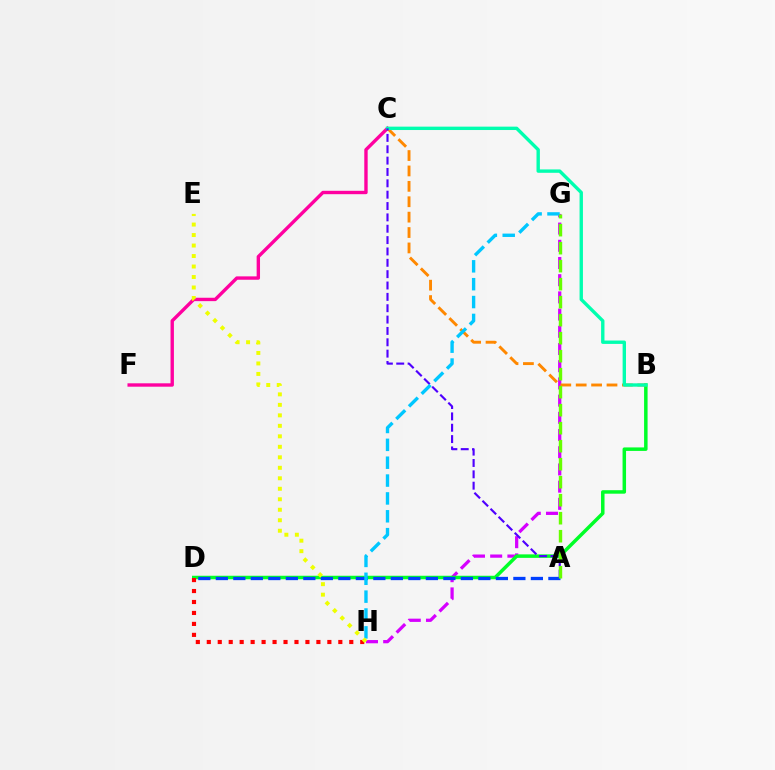{('C', 'F'): [{'color': '#ff00a0', 'line_style': 'solid', 'thickness': 2.43}], ('G', 'H'): [{'color': '#d600ff', 'line_style': 'dashed', 'thickness': 2.34}, {'color': '#00c7ff', 'line_style': 'dashed', 'thickness': 2.43}], ('B', 'D'): [{'color': '#00ff27', 'line_style': 'solid', 'thickness': 2.52}], ('B', 'C'): [{'color': '#ff8800', 'line_style': 'dashed', 'thickness': 2.09}, {'color': '#00ffaf', 'line_style': 'solid', 'thickness': 2.43}], ('A', 'D'): [{'color': '#003fff', 'line_style': 'dashed', 'thickness': 2.38}], ('A', 'C'): [{'color': '#4f00ff', 'line_style': 'dashed', 'thickness': 1.54}], ('D', 'H'): [{'color': '#ff0000', 'line_style': 'dotted', 'thickness': 2.98}], ('E', 'H'): [{'color': '#eeff00', 'line_style': 'dotted', 'thickness': 2.85}], ('A', 'G'): [{'color': '#66ff00', 'line_style': 'dashed', 'thickness': 2.45}]}